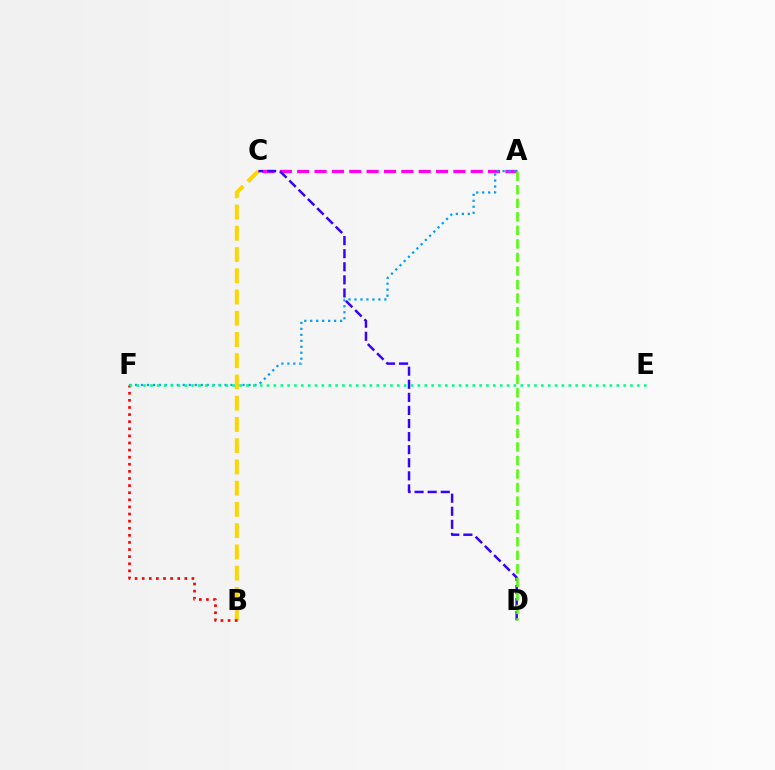{('A', 'C'): [{'color': '#ff00ed', 'line_style': 'dashed', 'thickness': 2.36}], ('A', 'F'): [{'color': '#009eff', 'line_style': 'dotted', 'thickness': 1.62}], ('B', 'C'): [{'color': '#ffd500', 'line_style': 'dashed', 'thickness': 2.89}], ('B', 'F'): [{'color': '#ff0000', 'line_style': 'dotted', 'thickness': 1.93}], ('E', 'F'): [{'color': '#00ff86', 'line_style': 'dotted', 'thickness': 1.86}], ('C', 'D'): [{'color': '#3700ff', 'line_style': 'dashed', 'thickness': 1.78}], ('A', 'D'): [{'color': '#4fff00', 'line_style': 'dashed', 'thickness': 1.84}]}